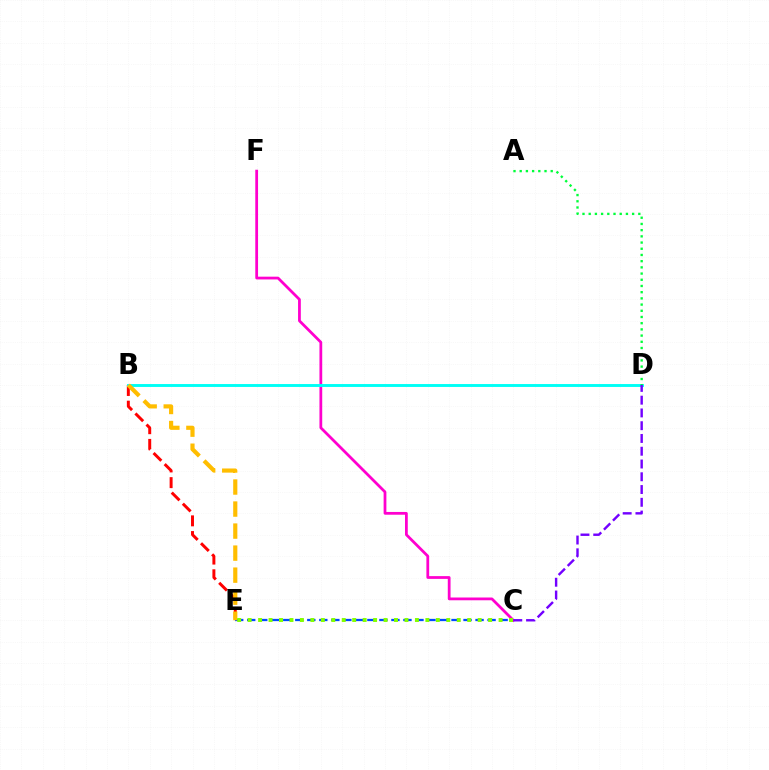{('C', 'F'): [{'color': '#ff00cf', 'line_style': 'solid', 'thickness': 1.99}], ('C', 'E'): [{'color': '#004bff', 'line_style': 'dashed', 'thickness': 1.63}, {'color': '#84ff00', 'line_style': 'dotted', 'thickness': 2.84}], ('B', 'E'): [{'color': '#ff0000', 'line_style': 'dashed', 'thickness': 2.13}, {'color': '#ffbd00', 'line_style': 'dashed', 'thickness': 2.99}], ('B', 'D'): [{'color': '#00fff6', 'line_style': 'solid', 'thickness': 2.09}], ('A', 'D'): [{'color': '#00ff39', 'line_style': 'dotted', 'thickness': 1.69}], ('C', 'D'): [{'color': '#7200ff', 'line_style': 'dashed', 'thickness': 1.73}]}